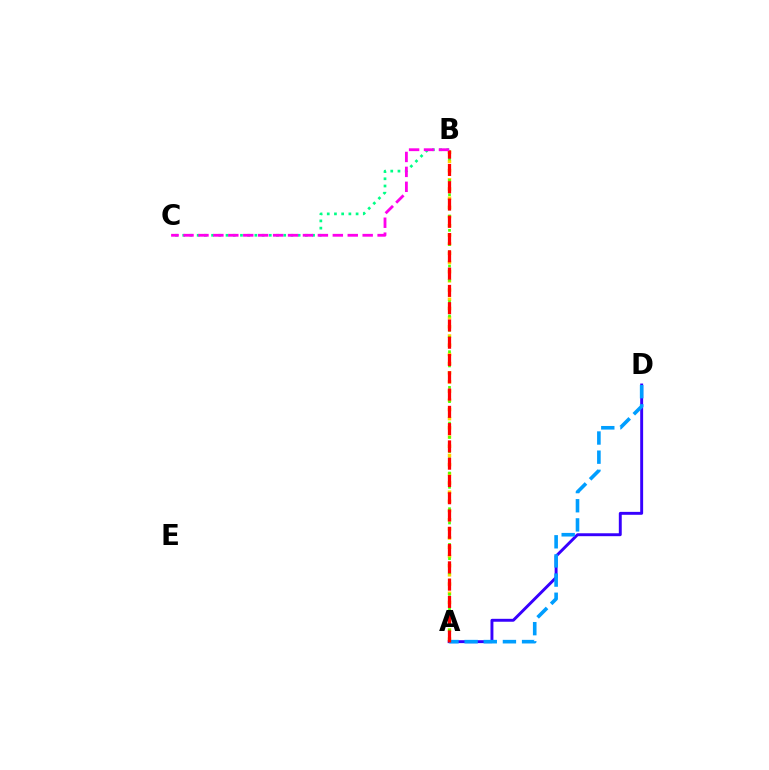{('A', 'D'): [{'color': '#3700ff', 'line_style': 'solid', 'thickness': 2.1}, {'color': '#009eff', 'line_style': 'dashed', 'thickness': 2.6}], ('A', 'B'): [{'color': '#ffd500', 'line_style': 'dotted', 'thickness': 2.5}, {'color': '#4fff00', 'line_style': 'dotted', 'thickness': 1.94}, {'color': '#ff0000', 'line_style': 'dashed', 'thickness': 2.35}], ('B', 'C'): [{'color': '#00ff86', 'line_style': 'dotted', 'thickness': 1.96}, {'color': '#ff00ed', 'line_style': 'dashed', 'thickness': 2.03}]}